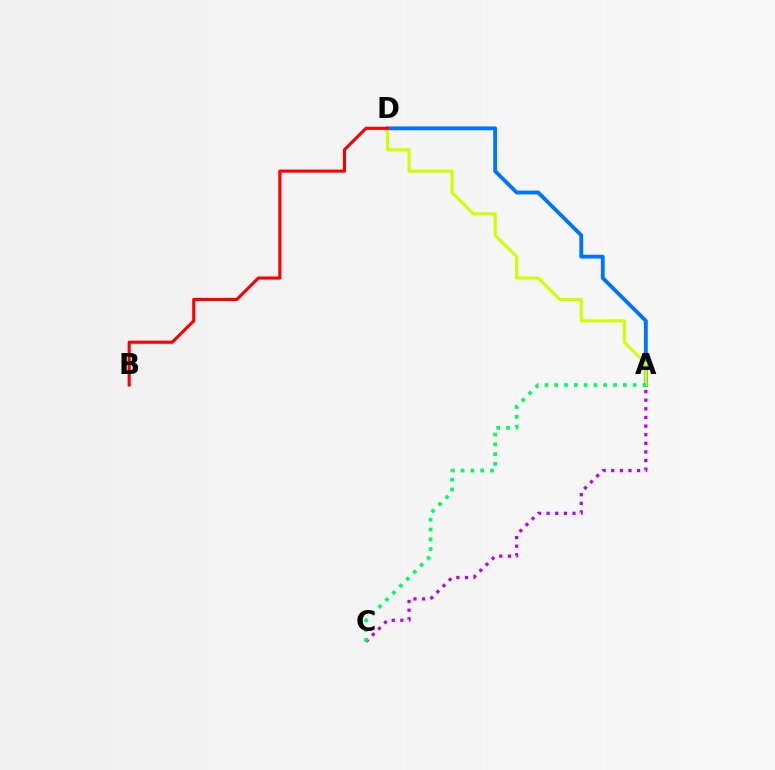{('A', 'C'): [{'color': '#b900ff', 'line_style': 'dotted', 'thickness': 2.34}, {'color': '#00ff5c', 'line_style': 'dotted', 'thickness': 2.66}], ('A', 'D'): [{'color': '#0074ff', 'line_style': 'solid', 'thickness': 2.77}, {'color': '#d1ff00', 'line_style': 'solid', 'thickness': 2.26}], ('B', 'D'): [{'color': '#ff0000', 'line_style': 'solid', 'thickness': 2.24}]}